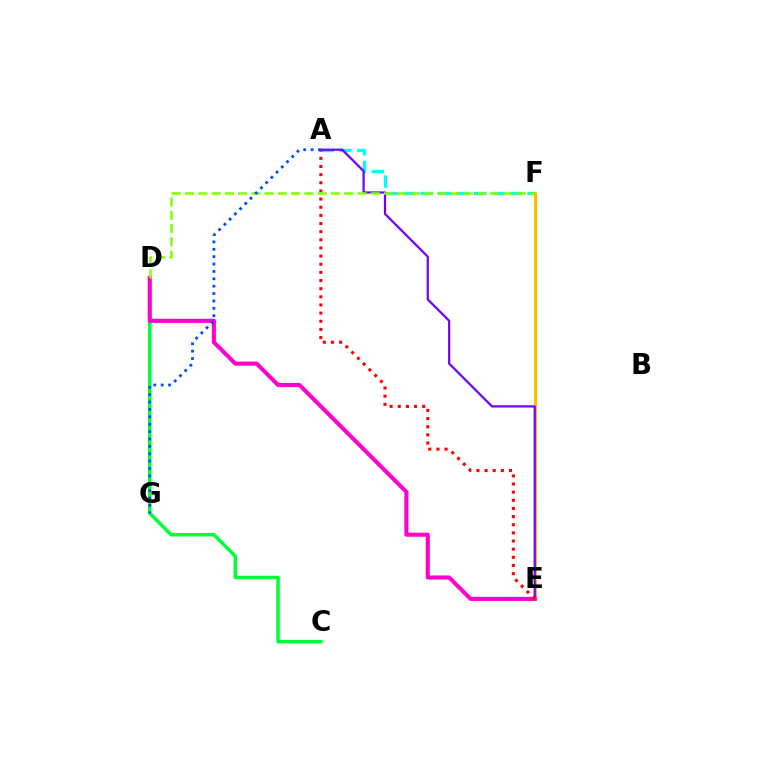{('A', 'F'): [{'color': '#00fff6', 'line_style': 'dashed', 'thickness': 2.41}], ('E', 'F'): [{'color': '#ffbd00', 'line_style': 'solid', 'thickness': 2.23}], ('A', 'E'): [{'color': '#7200ff', 'line_style': 'solid', 'thickness': 1.6}, {'color': '#ff0000', 'line_style': 'dotted', 'thickness': 2.21}], ('C', 'D'): [{'color': '#00ff39', 'line_style': 'solid', 'thickness': 2.51}], ('D', 'E'): [{'color': '#ff00cf', 'line_style': 'solid', 'thickness': 2.93}], ('D', 'F'): [{'color': '#84ff00', 'line_style': 'dashed', 'thickness': 1.8}], ('A', 'G'): [{'color': '#004bff', 'line_style': 'dotted', 'thickness': 2.01}]}